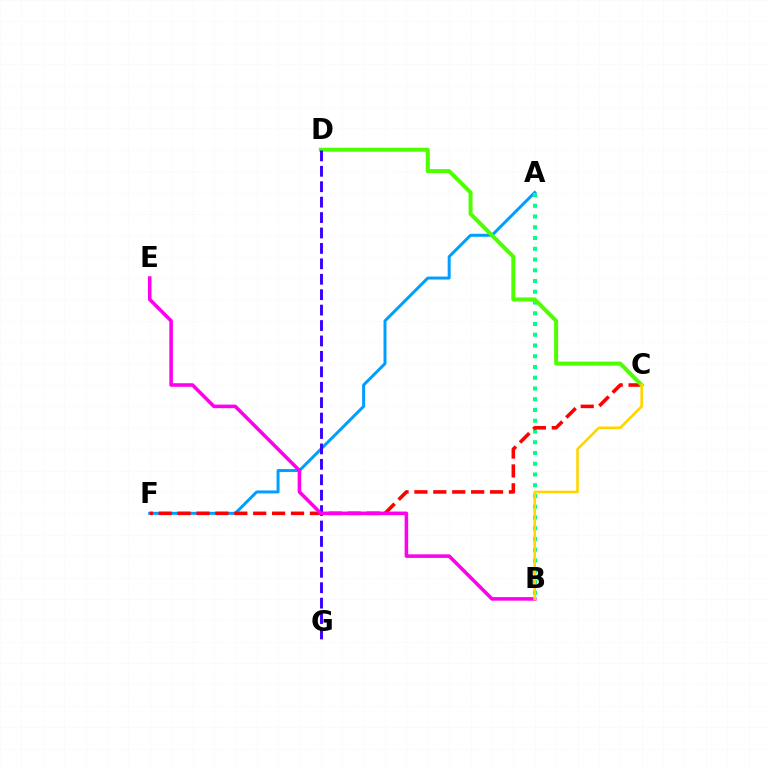{('A', 'F'): [{'color': '#009eff', 'line_style': 'solid', 'thickness': 2.15}], ('A', 'B'): [{'color': '#00ff86', 'line_style': 'dotted', 'thickness': 2.92}], ('C', 'F'): [{'color': '#ff0000', 'line_style': 'dashed', 'thickness': 2.57}], ('C', 'D'): [{'color': '#4fff00', 'line_style': 'solid', 'thickness': 2.88}], ('D', 'G'): [{'color': '#3700ff', 'line_style': 'dashed', 'thickness': 2.1}], ('B', 'E'): [{'color': '#ff00ed', 'line_style': 'solid', 'thickness': 2.57}], ('B', 'C'): [{'color': '#ffd500', 'line_style': 'solid', 'thickness': 1.87}]}